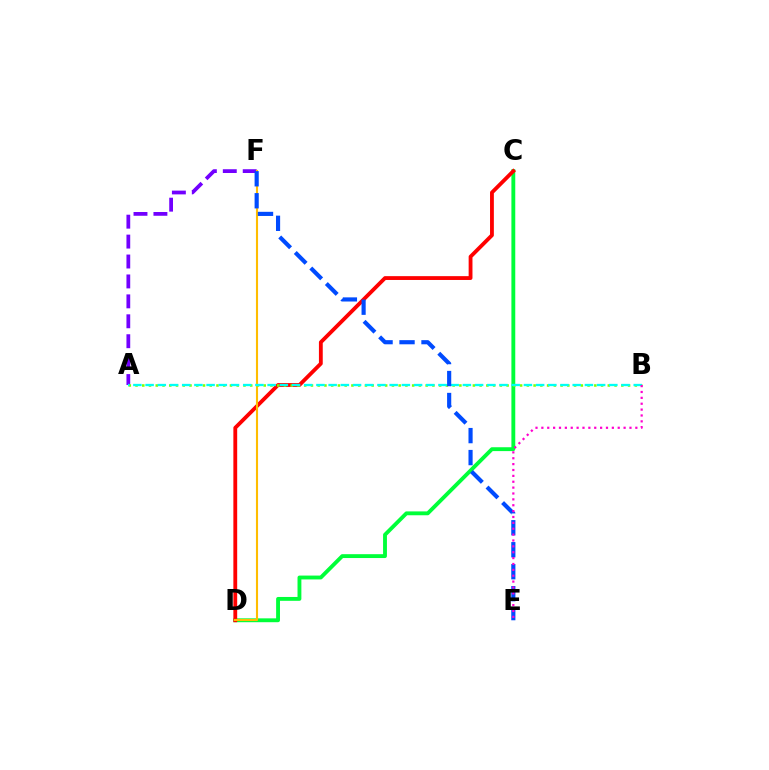{('C', 'D'): [{'color': '#00ff39', 'line_style': 'solid', 'thickness': 2.78}, {'color': '#ff0000', 'line_style': 'solid', 'thickness': 2.75}], ('A', 'F'): [{'color': '#7200ff', 'line_style': 'dashed', 'thickness': 2.71}], ('D', 'F'): [{'color': '#ffbd00', 'line_style': 'solid', 'thickness': 1.52}], ('A', 'B'): [{'color': '#84ff00', 'line_style': 'dotted', 'thickness': 1.83}, {'color': '#00fff6', 'line_style': 'dashed', 'thickness': 1.66}], ('E', 'F'): [{'color': '#004bff', 'line_style': 'dashed', 'thickness': 2.99}], ('B', 'E'): [{'color': '#ff00cf', 'line_style': 'dotted', 'thickness': 1.6}]}